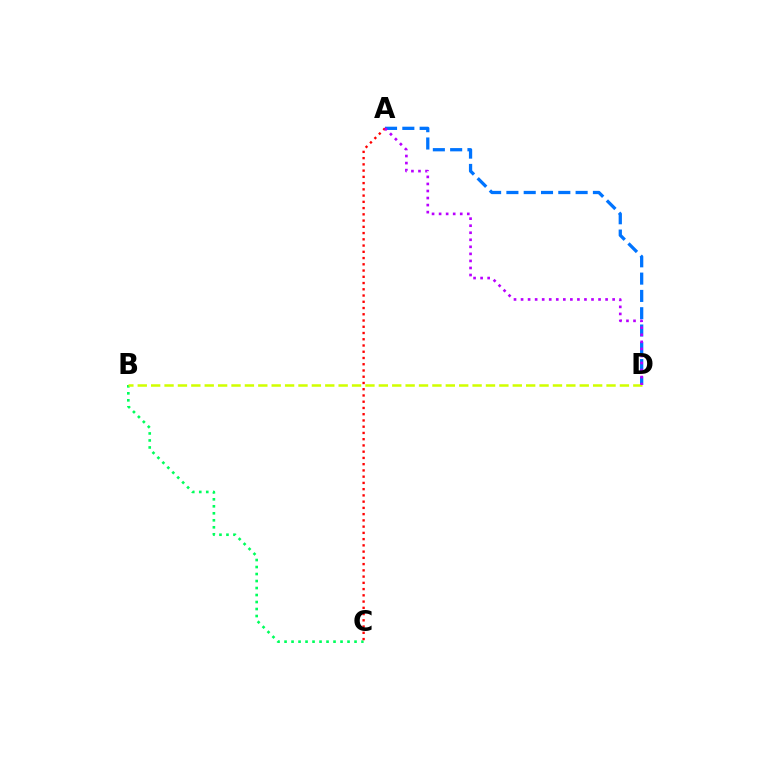{('B', 'C'): [{'color': '#00ff5c', 'line_style': 'dotted', 'thickness': 1.9}], ('A', 'D'): [{'color': '#0074ff', 'line_style': 'dashed', 'thickness': 2.35}, {'color': '#b900ff', 'line_style': 'dotted', 'thickness': 1.91}], ('A', 'C'): [{'color': '#ff0000', 'line_style': 'dotted', 'thickness': 1.7}], ('B', 'D'): [{'color': '#d1ff00', 'line_style': 'dashed', 'thickness': 1.82}]}